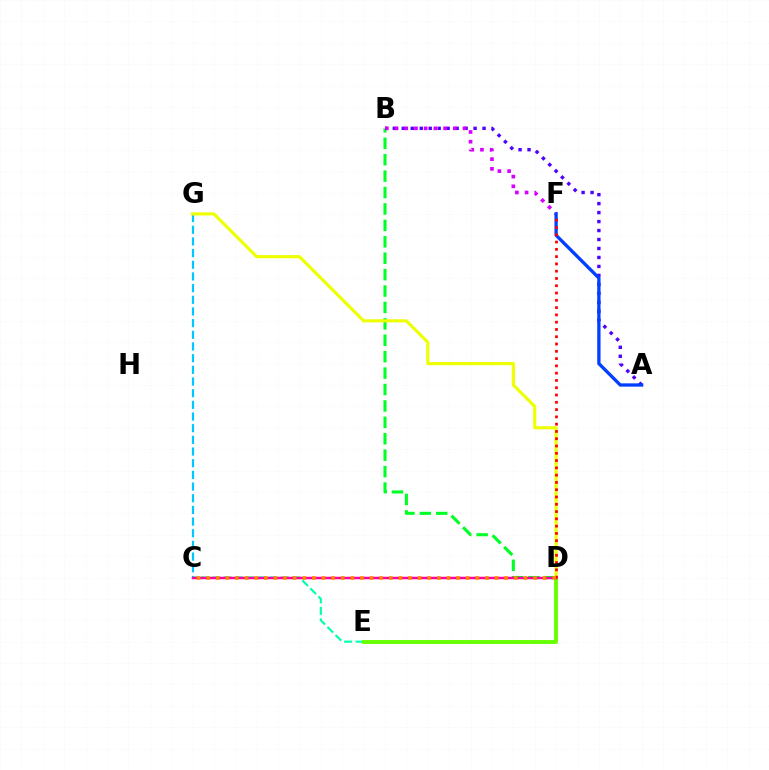{('C', 'G'): [{'color': '#00c7ff', 'line_style': 'dashed', 'thickness': 1.59}], ('B', 'D'): [{'color': '#00ff27', 'line_style': 'dashed', 'thickness': 2.23}], ('D', 'G'): [{'color': '#eeff00', 'line_style': 'solid', 'thickness': 2.25}], ('C', 'E'): [{'color': '#00ffaf', 'line_style': 'dashed', 'thickness': 1.55}], ('D', 'E'): [{'color': '#66ff00', 'line_style': 'solid', 'thickness': 2.79}], ('A', 'B'): [{'color': '#4f00ff', 'line_style': 'dotted', 'thickness': 2.44}], ('B', 'F'): [{'color': '#d600ff', 'line_style': 'dotted', 'thickness': 2.64}], ('C', 'D'): [{'color': '#ff00a0', 'line_style': 'solid', 'thickness': 1.79}, {'color': '#ff8800', 'line_style': 'dotted', 'thickness': 2.61}], ('A', 'F'): [{'color': '#003fff', 'line_style': 'solid', 'thickness': 2.38}], ('D', 'F'): [{'color': '#ff0000', 'line_style': 'dotted', 'thickness': 1.98}]}